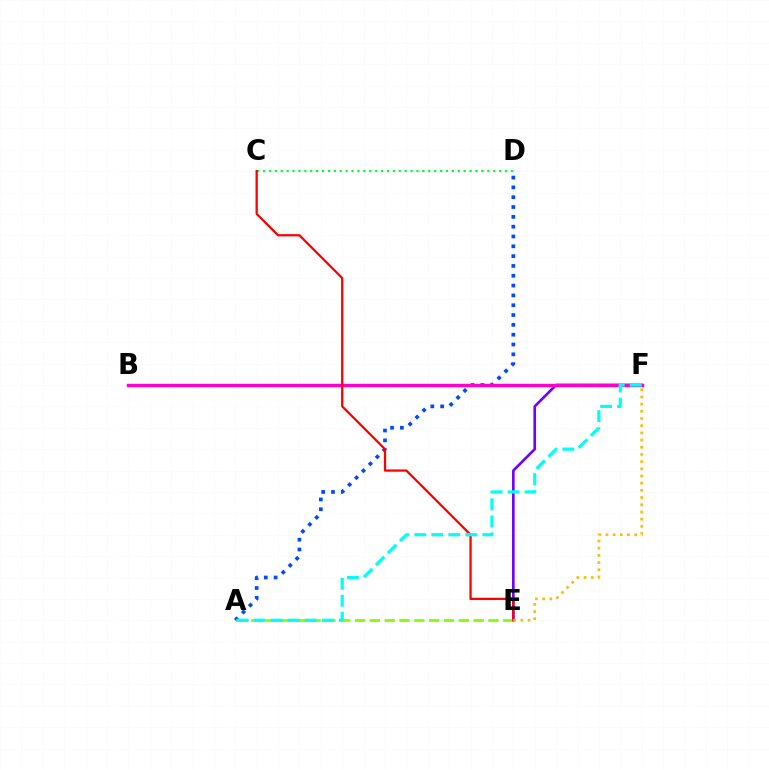{('E', 'F'): [{'color': '#7200ff', 'line_style': 'solid', 'thickness': 1.9}, {'color': '#ffbd00', 'line_style': 'dotted', 'thickness': 1.95}], ('A', 'D'): [{'color': '#004bff', 'line_style': 'dotted', 'thickness': 2.67}], ('C', 'D'): [{'color': '#00ff39', 'line_style': 'dotted', 'thickness': 1.6}], ('A', 'E'): [{'color': '#84ff00', 'line_style': 'dashed', 'thickness': 2.01}], ('B', 'F'): [{'color': '#ff00cf', 'line_style': 'solid', 'thickness': 2.44}], ('C', 'E'): [{'color': '#ff0000', 'line_style': 'solid', 'thickness': 1.64}], ('A', 'F'): [{'color': '#00fff6', 'line_style': 'dashed', 'thickness': 2.31}]}